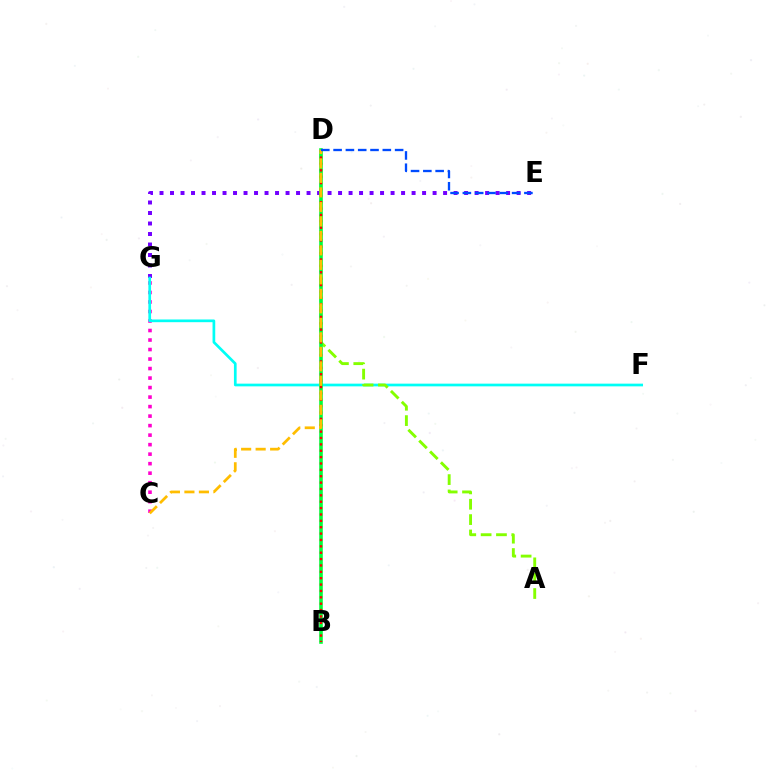{('C', 'G'): [{'color': '#ff00cf', 'line_style': 'dotted', 'thickness': 2.58}], ('E', 'G'): [{'color': '#7200ff', 'line_style': 'dotted', 'thickness': 2.85}], ('F', 'G'): [{'color': '#00fff6', 'line_style': 'solid', 'thickness': 1.95}], ('A', 'D'): [{'color': '#84ff00', 'line_style': 'dashed', 'thickness': 2.08}], ('B', 'D'): [{'color': '#00ff39', 'line_style': 'solid', 'thickness': 2.58}, {'color': '#ff0000', 'line_style': 'dotted', 'thickness': 1.73}], ('C', 'D'): [{'color': '#ffbd00', 'line_style': 'dashed', 'thickness': 1.97}], ('D', 'E'): [{'color': '#004bff', 'line_style': 'dashed', 'thickness': 1.67}]}